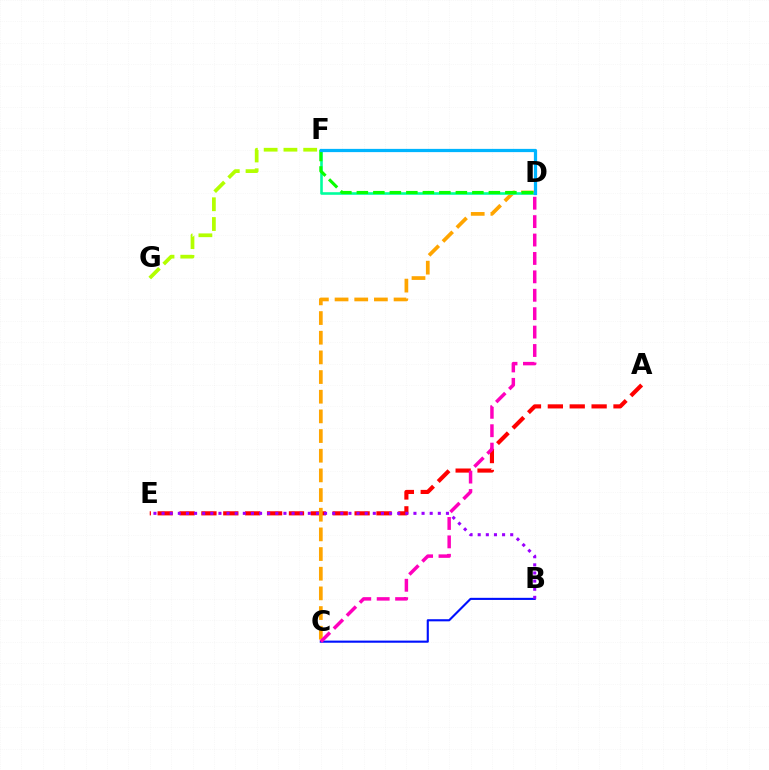{('B', 'C'): [{'color': '#0010ff', 'line_style': 'solid', 'thickness': 1.53}], ('A', 'E'): [{'color': '#ff0000', 'line_style': 'dashed', 'thickness': 2.97}], ('C', 'D'): [{'color': '#ffa500', 'line_style': 'dashed', 'thickness': 2.67}, {'color': '#ff00bd', 'line_style': 'dashed', 'thickness': 2.5}], ('D', 'F'): [{'color': '#00ff9d', 'line_style': 'solid', 'thickness': 1.87}, {'color': '#08ff00', 'line_style': 'dashed', 'thickness': 2.24}, {'color': '#00b5ff', 'line_style': 'solid', 'thickness': 2.33}], ('F', 'G'): [{'color': '#b3ff00', 'line_style': 'dashed', 'thickness': 2.68}], ('B', 'E'): [{'color': '#9b00ff', 'line_style': 'dotted', 'thickness': 2.21}]}